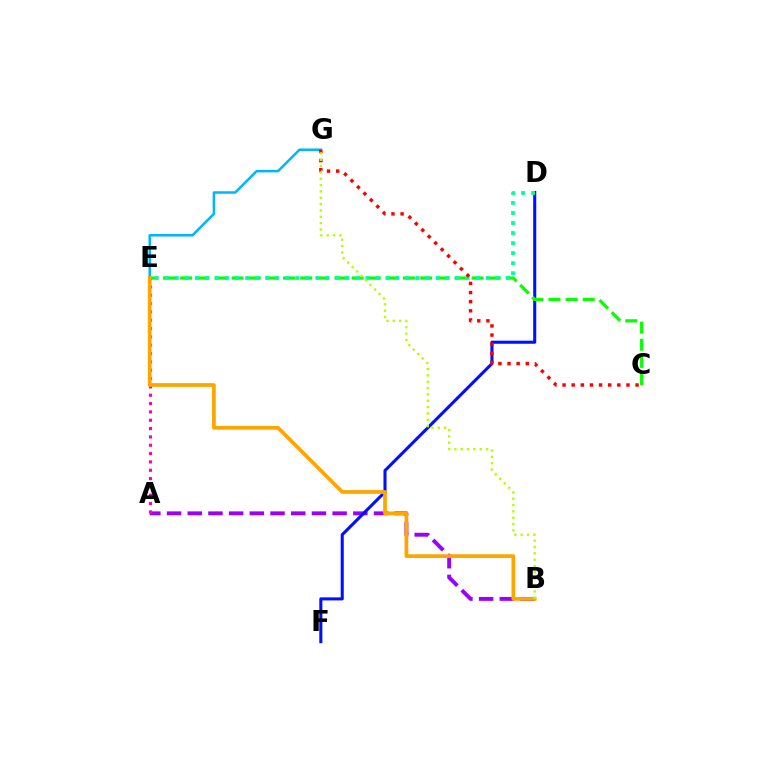{('A', 'B'): [{'color': '#9b00ff', 'line_style': 'dashed', 'thickness': 2.81}], ('D', 'F'): [{'color': '#0010ff', 'line_style': 'solid', 'thickness': 2.2}], ('A', 'E'): [{'color': '#ff00bd', 'line_style': 'dotted', 'thickness': 2.26}], ('C', 'E'): [{'color': '#08ff00', 'line_style': 'dashed', 'thickness': 2.33}], ('E', 'G'): [{'color': '#00b5ff', 'line_style': 'solid', 'thickness': 1.8}], ('D', 'E'): [{'color': '#00ff9d', 'line_style': 'dotted', 'thickness': 2.72}], ('B', 'E'): [{'color': '#ffa500', 'line_style': 'solid', 'thickness': 2.67}], ('C', 'G'): [{'color': '#ff0000', 'line_style': 'dotted', 'thickness': 2.48}], ('B', 'G'): [{'color': '#b3ff00', 'line_style': 'dotted', 'thickness': 1.72}]}